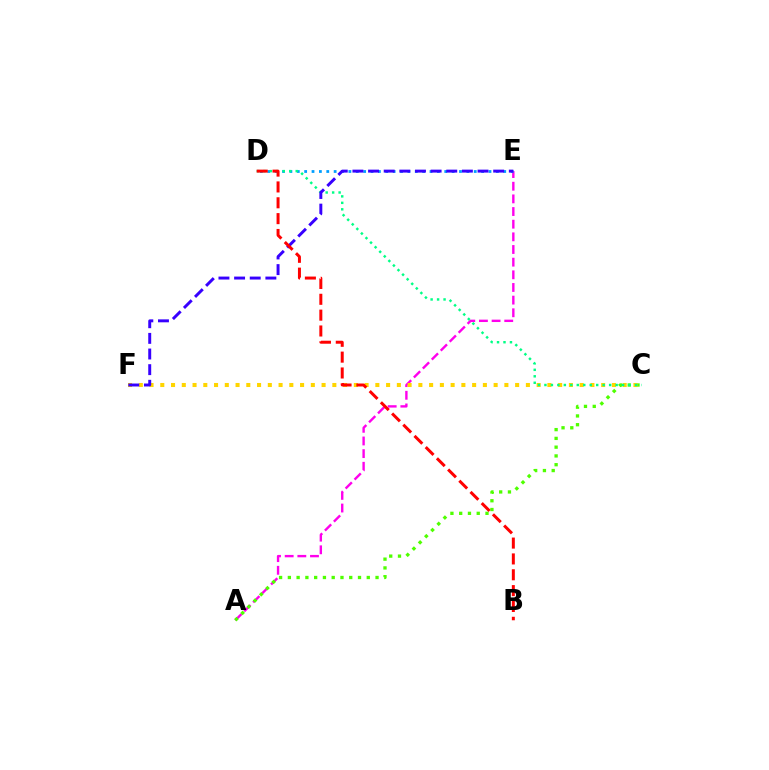{('A', 'E'): [{'color': '#ff00ed', 'line_style': 'dashed', 'thickness': 1.72}], ('A', 'C'): [{'color': '#4fff00', 'line_style': 'dotted', 'thickness': 2.38}], ('D', 'E'): [{'color': '#009eff', 'line_style': 'dotted', 'thickness': 2.0}], ('C', 'F'): [{'color': '#ffd500', 'line_style': 'dotted', 'thickness': 2.92}], ('C', 'D'): [{'color': '#00ff86', 'line_style': 'dotted', 'thickness': 1.76}], ('E', 'F'): [{'color': '#3700ff', 'line_style': 'dashed', 'thickness': 2.12}], ('B', 'D'): [{'color': '#ff0000', 'line_style': 'dashed', 'thickness': 2.15}]}